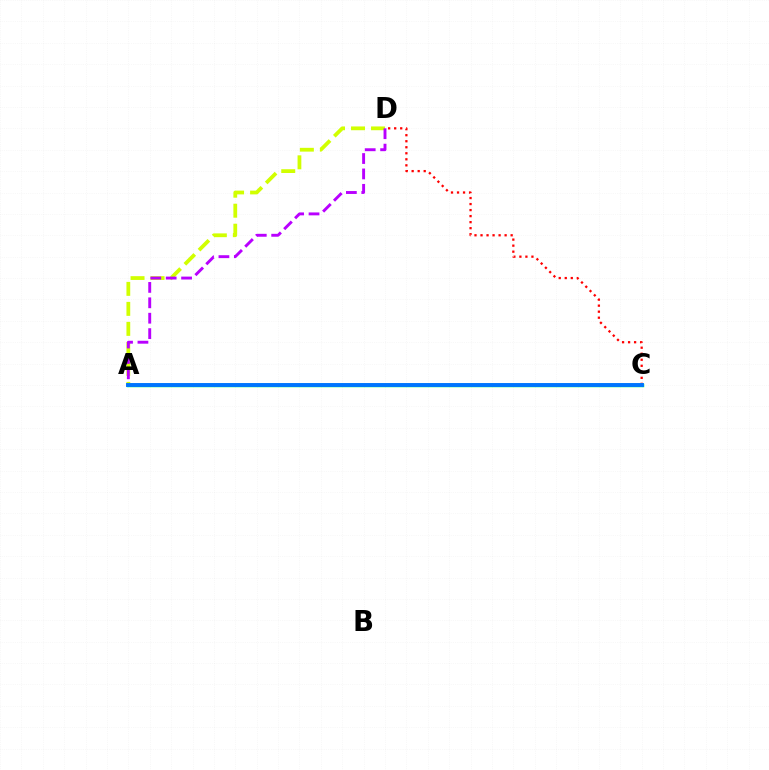{('A', 'D'): [{'color': '#d1ff00', 'line_style': 'dashed', 'thickness': 2.72}, {'color': '#b900ff', 'line_style': 'dashed', 'thickness': 2.09}], ('C', 'D'): [{'color': '#ff0000', 'line_style': 'dotted', 'thickness': 1.64}], ('A', 'C'): [{'color': '#00ff5c', 'line_style': 'solid', 'thickness': 2.51}, {'color': '#0074ff', 'line_style': 'solid', 'thickness': 2.81}]}